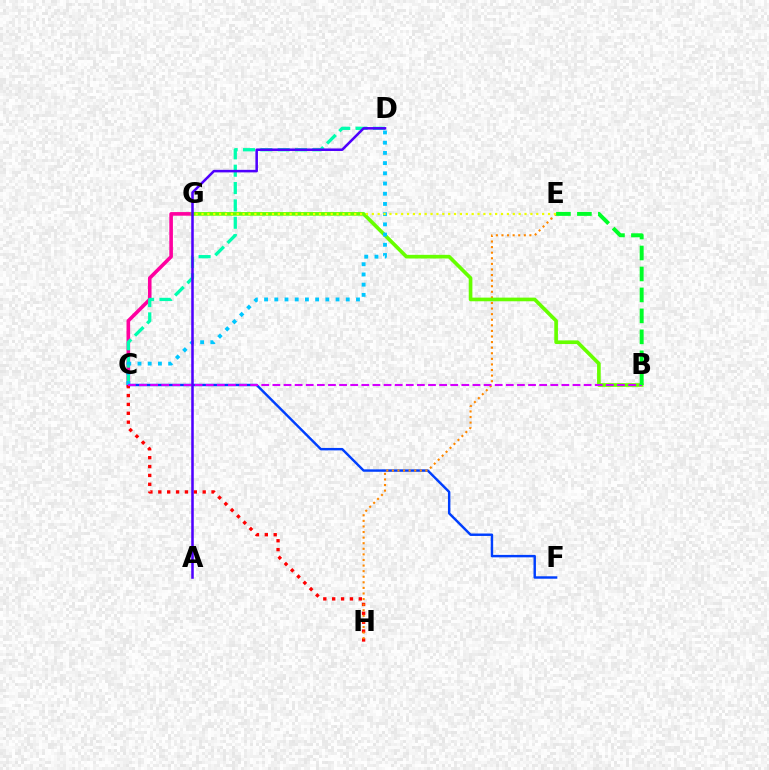{('C', 'G'): [{'color': '#ff00a0', 'line_style': 'solid', 'thickness': 2.6}], ('C', 'F'): [{'color': '#003fff', 'line_style': 'solid', 'thickness': 1.76}], ('C', 'H'): [{'color': '#ff0000', 'line_style': 'dotted', 'thickness': 2.41}], ('E', 'H'): [{'color': '#ff8800', 'line_style': 'dotted', 'thickness': 1.52}], ('B', 'G'): [{'color': '#66ff00', 'line_style': 'solid', 'thickness': 2.63}], ('C', 'D'): [{'color': '#00ffaf', 'line_style': 'dashed', 'thickness': 2.36}, {'color': '#00c7ff', 'line_style': 'dotted', 'thickness': 2.77}], ('A', 'D'): [{'color': '#4f00ff', 'line_style': 'solid', 'thickness': 1.83}], ('E', 'G'): [{'color': '#eeff00', 'line_style': 'dotted', 'thickness': 1.6}], ('B', 'C'): [{'color': '#d600ff', 'line_style': 'dashed', 'thickness': 1.51}], ('B', 'E'): [{'color': '#00ff27', 'line_style': 'dashed', 'thickness': 2.85}]}